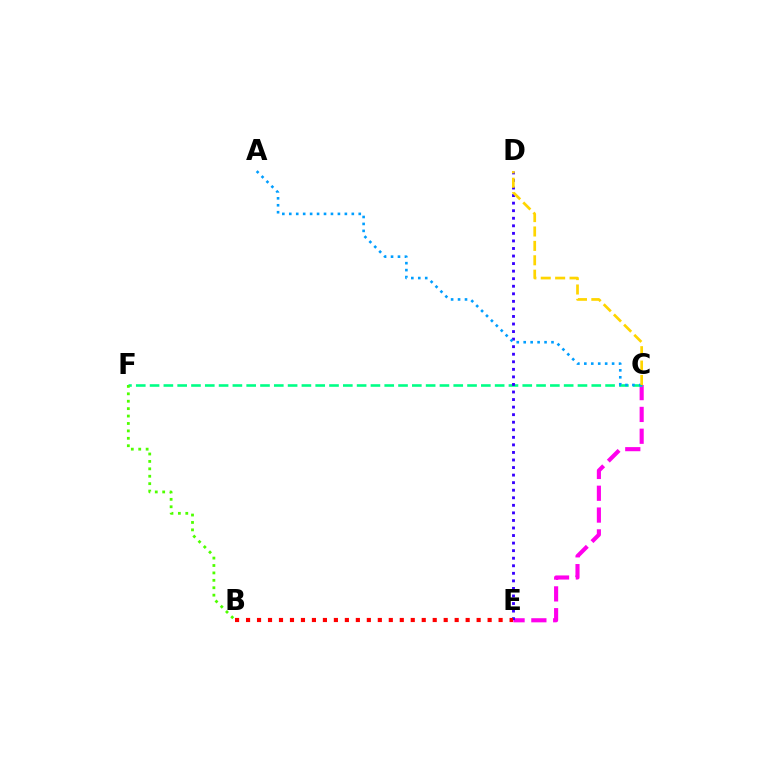{('C', 'E'): [{'color': '#ff00ed', 'line_style': 'dashed', 'thickness': 2.96}], ('C', 'F'): [{'color': '#00ff86', 'line_style': 'dashed', 'thickness': 1.88}], ('D', 'E'): [{'color': '#3700ff', 'line_style': 'dotted', 'thickness': 2.05}], ('A', 'C'): [{'color': '#009eff', 'line_style': 'dotted', 'thickness': 1.89}], ('B', 'F'): [{'color': '#4fff00', 'line_style': 'dotted', 'thickness': 2.01}], ('B', 'E'): [{'color': '#ff0000', 'line_style': 'dotted', 'thickness': 2.98}], ('C', 'D'): [{'color': '#ffd500', 'line_style': 'dashed', 'thickness': 1.96}]}